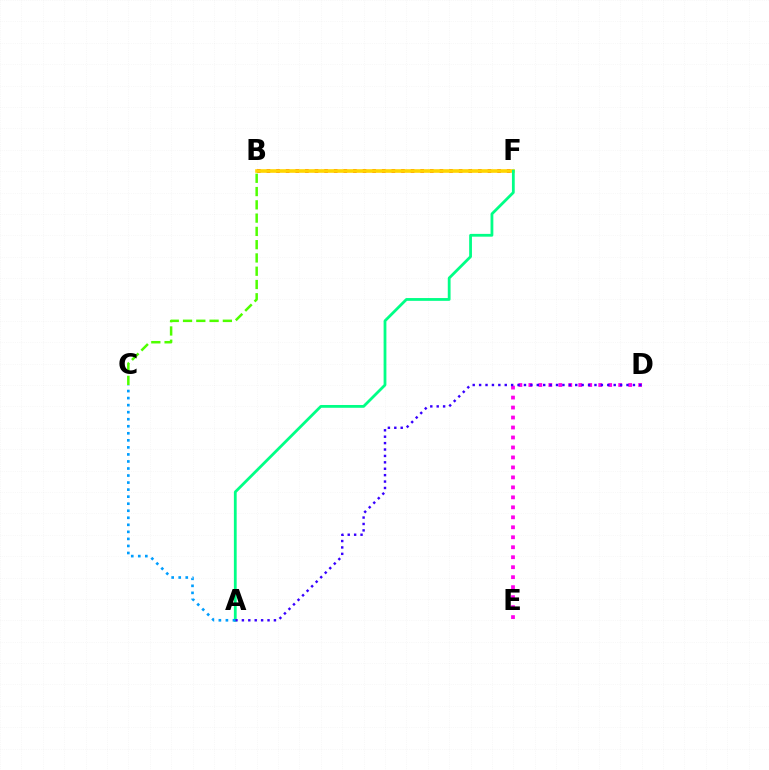{('B', 'F'): [{'color': '#ff0000', 'line_style': 'dotted', 'thickness': 2.61}, {'color': '#ffd500', 'line_style': 'solid', 'thickness': 2.6}], ('A', 'F'): [{'color': '#00ff86', 'line_style': 'solid', 'thickness': 2.01}], ('D', 'E'): [{'color': '#ff00ed', 'line_style': 'dotted', 'thickness': 2.71}], ('A', 'D'): [{'color': '#3700ff', 'line_style': 'dotted', 'thickness': 1.74}], ('A', 'C'): [{'color': '#009eff', 'line_style': 'dotted', 'thickness': 1.91}], ('B', 'C'): [{'color': '#4fff00', 'line_style': 'dashed', 'thickness': 1.8}]}